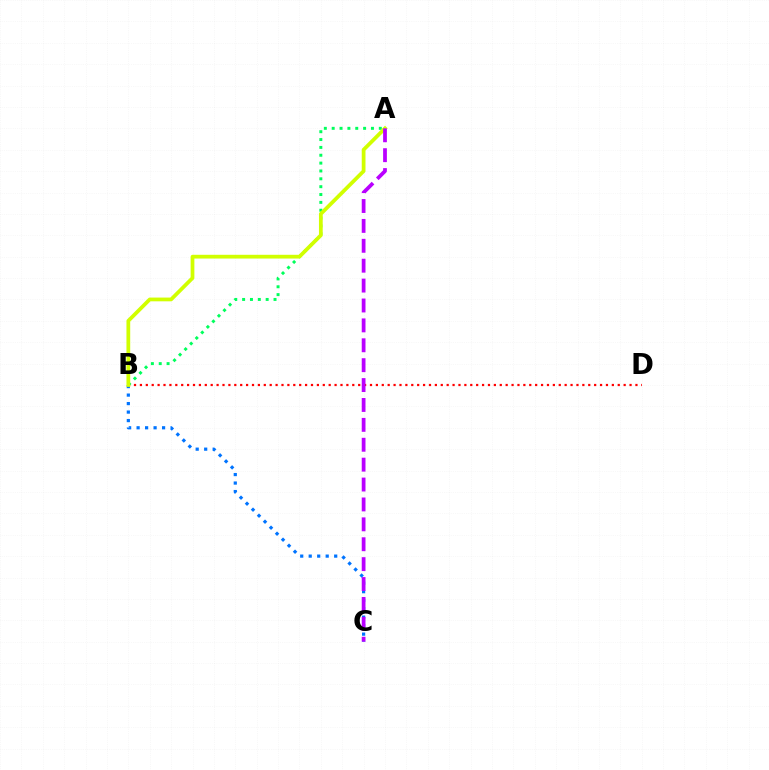{('B', 'C'): [{'color': '#0074ff', 'line_style': 'dotted', 'thickness': 2.31}], ('B', 'D'): [{'color': '#ff0000', 'line_style': 'dotted', 'thickness': 1.6}], ('A', 'B'): [{'color': '#00ff5c', 'line_style': 'dotted', 'thickness': 2.13}, {'color': '#d1ff00', 'line_style': 'solid', 'thickness': 2.7}], ('A', 'C'): [{'color': '#b900ff', 'line_style': 'dashed', 'thickness': 2.7}]}